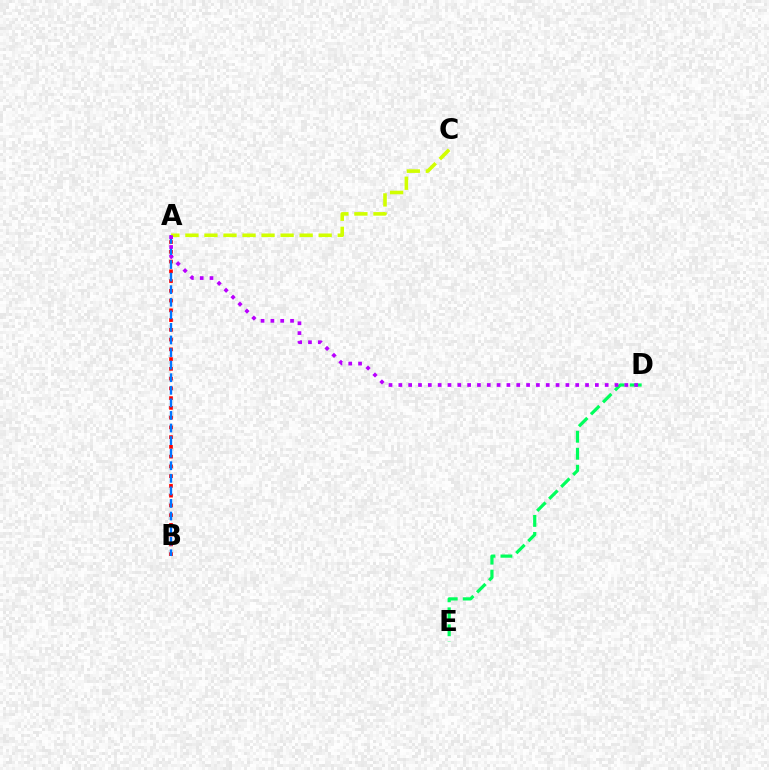{('A', 'B'): [{'color': '#ff0000', 'line_style': 'dotted', 'thickness': 2.65}, {'color': '#0074ff', 'line_style': 'dashed', 'thickness': 1.71}], ('A', 'C'): [{'color': '#d1ff00', 'line_style': 'dashed', 'thickness': 2.59}], ('D', 'E'): [{'color': '#00ff5c', 'line_style': 'dashed', 'thickness': 2.31}], ('A', 'D'): [{'color': '#b900ff', 'line_style': 'dotted', 'thickness': 2.67}]}